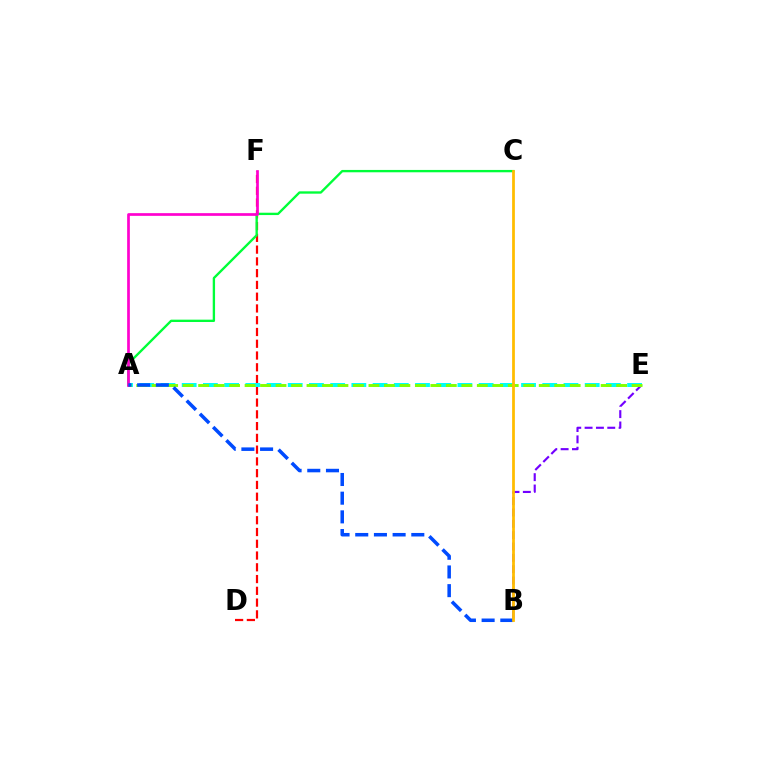{('B', 'E'): [{'color': '#7200ff', 'line_style': 'dashed', 'thickness': 1.54}], ('D', 'F'): [{'color': '#ff0000', 'line_style': 'dashed', 'thickness': 1.6}], ('A', 'E'): [{'color': '#00fff6', 'line_style': 'dashed', 'thickness': 2.88}, {'color': '#84ff00', 'line_style': 'dashed', 'thickness': 2.1}], ('A', 'C'): [{'color': '#00ff39', 'line_style': 'solid', 'thickness': 1.69}], ('A', 'F'): [{'color': '#ff00cf', 'line_style': 'solid', 'thickness': 1.95}], ('A', 'B'): [{'color': '#004bff', 'line_style': 'dashed', 'thickness': 2.54}], ('B', 'C'): [{'color': '#ffbd00', 'line_style': 'solid', 'thickness': 1.98}]}